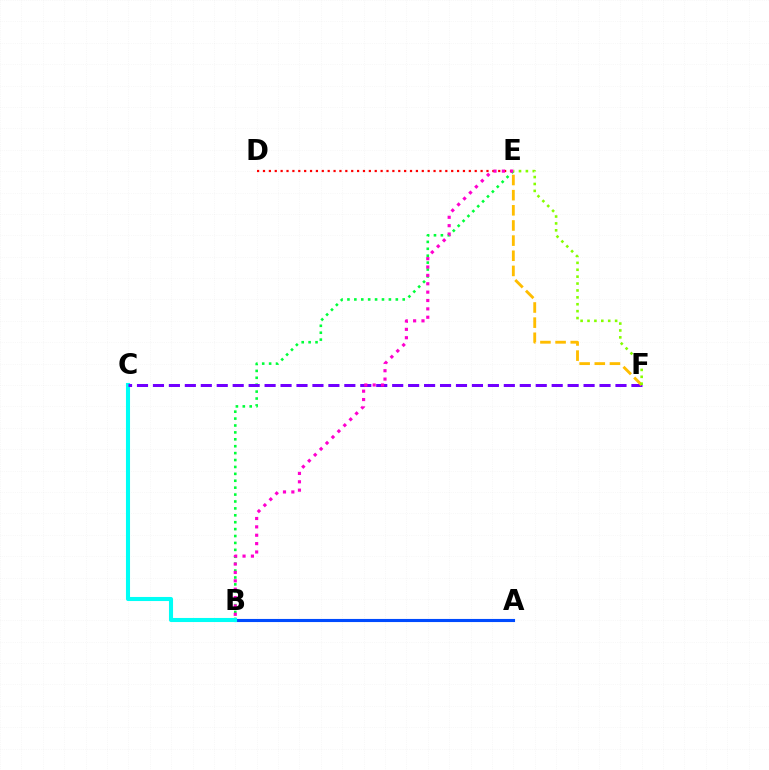{('A', 'B'): [{'color': '#004bff', 'line_style': 'solid', 'thickness': 2.24}], ('B', 'E'): [{'color': '#00ff39', 'line_style': 'dotted', 'thickness': 1.88}, {'color': '#ff00cf', 'line_style': 'dotted', 'thickness': 2.27}], ('B', 'C'): [{'color': '#00fff6', 'line_style': 'solid', 'thickness': 2.94}], ('C', 'F'): [{'color': '#7200ff', 'line_style': 'dashed', 'thickness': 2.17}], ('E', 'F'): [{'color': '#ffbd00', 'line_style': 'dashed', 'thickness': 2.06}, {'color': '#84ff00', 'line_style': 'dotted', 'thickness': 1.87}], ('D', 'E'): [{'color': '#ff0000', 'line_style': 'dotted', 'thickness': 1.6}]}